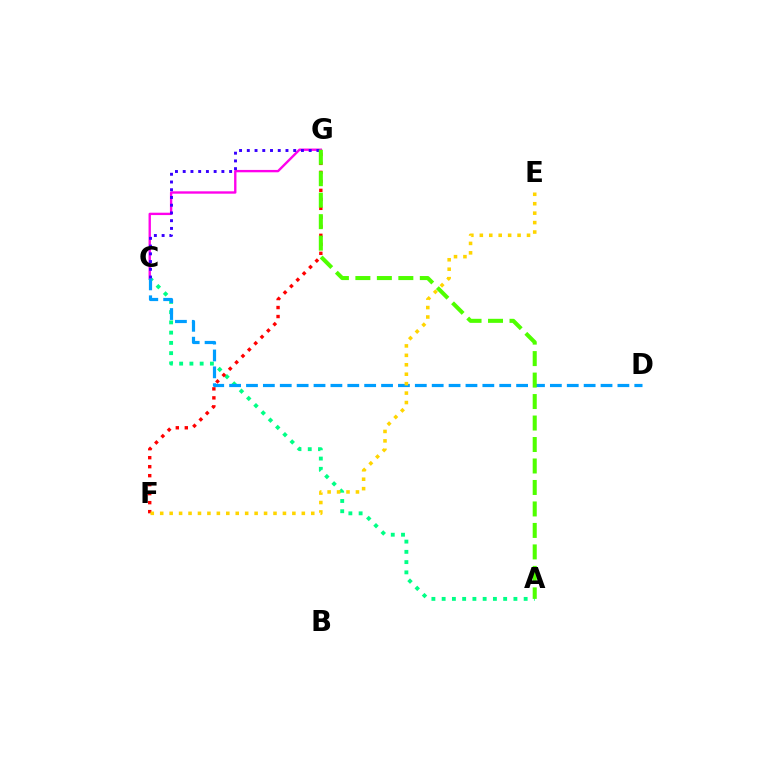{('A', 'C'): [{'color': '#00ff86', 'line_style': 'dotted', 'thickness': 2.79}], ('C', 'G'): [{'color': '#ff00ed', 'line_style': 'solid', 'thickness': 1.7}, {'color': '#3700ff', 'line_style': 'dotted', 'thickness': 2.1}], ('F', 'G'): [{'color': '#ff0000', 'line_style': 'dotted', 'thickness': 2.44}], ('C', 'D'): [{'color': '#009eff', 'line_style': 'dashed', 'thickness': 2.29}], ('A', 'G'): [{'color': '#4fff00', 'line_style': 'dashed', 'thickness': 2.92}], ('E', 'F'): [{'color': '#ffd500', 'line_style': 'dotted', 'thickness': 2.56}]}